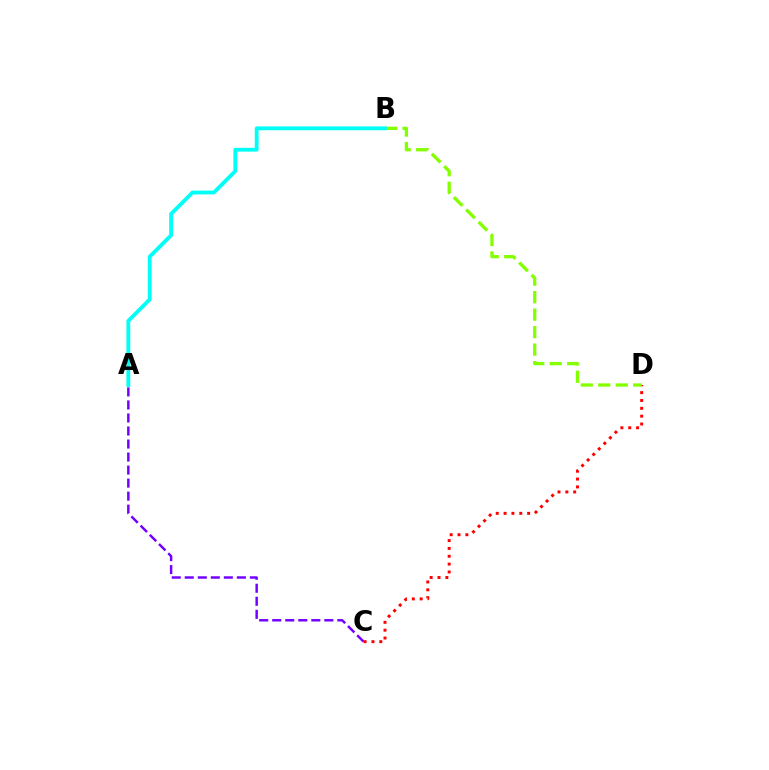{('A', 'C'): [{'color': '#7200ff', 'line_style': 'dashed', 'thickness': 1.77}], ('C', 'D'): [{'color': '#ff0000', 'line_style': 'dotted', 'thickness': 2.13}], ('B', 'D'): [{'color': '#84ff00', 'line_style': 'dashed', 'thickness': 2.38}], ('A', 'B'): [{'color': '#00fff6', 'line_style': 'solid', 'thickness': 2.75}]}